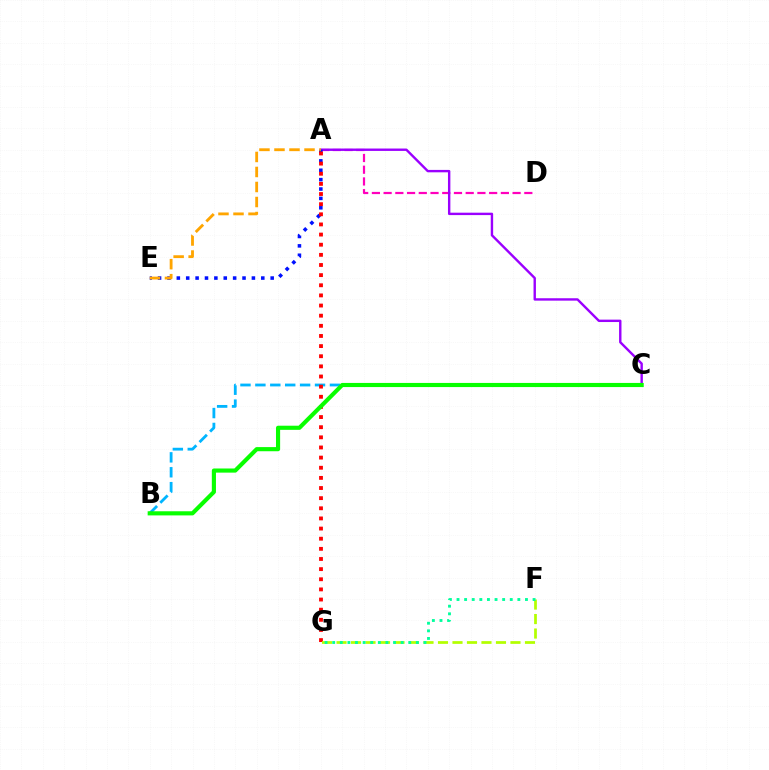{('A', 'D'): [{'color': '#ff00bd', 'line_style': 'dashed', 'thickness': 1.59}], ('A', 'C'): [{'color': '#9b00ff', 'line_style': 'solid', 'thickness': 1.73}], ('A', 'E'): [{'color': '#0010ff', 'line_style': 'dotted', 'thickness': 2.55}, {'color': '#ffa500', 'line_style': 'dashed', 'thickness': 2.04}], ('B', 'C'): [{'color': '#00b5ff', 'line_style': 'dashed', 'thickness': 2.03}, {'color': '#08ff00', 'line_style': 'solid', 'thickness': 2.98}], ('A', 'G'): [{'color': '#ff0000', 'line_style': 'dotted', 'thickness': 2.75}], ('F', 'G'): [{'color': '#b3ff00', 'line_style': 'dashed', 'thickness': 1.97}, {'color': '#00ff9d', 'line_style': 'dotted', 'thickness': 2.07}]}